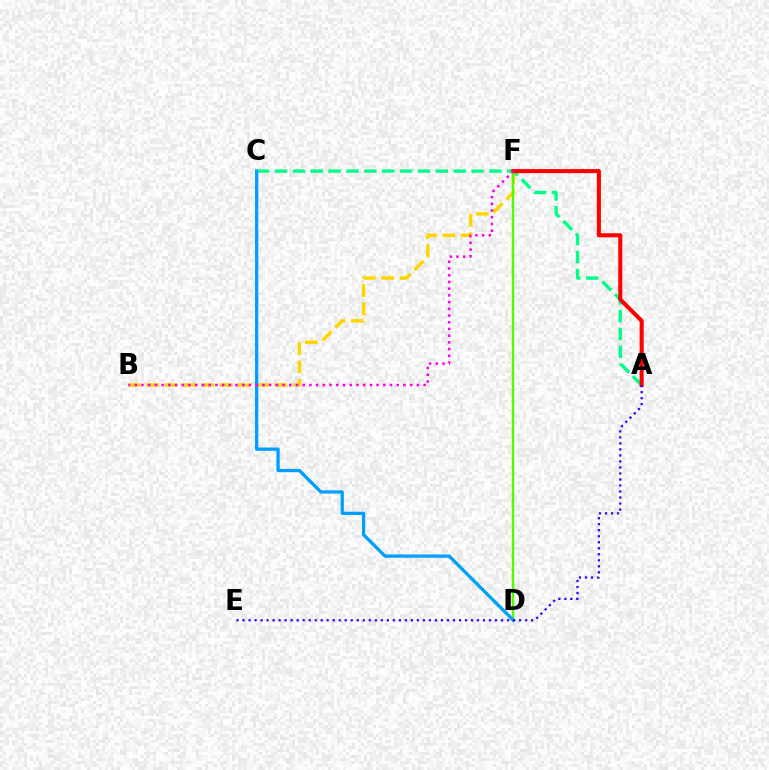{('A', 'C'): [{'color': '#00ff86', 'line_style': 'dashed', 'thickness': 2.43}], ('B', 'F'): [{'color': '#ffd500', 'line_style': 'dashed', 'thickness': 2.48}, {'color': '#ff00ed', 'line_style': 'dotted', 'thickness': 1.82}], ('D', 'F'): [{'color': '#4fff00', 'line_style': 'solid', 'thickness': 1.74}], ('C', 'D'): [{'color': '#009eff', 'line_style': 'solid', 'thickness': 2.37}], ('A', 'F'): [{'color': '#ff0000', 'line_style': 'solid', 'thickness': 2.92}], ('A', 'E'): [{'color': '#3700ff', 'line_style': 'dotted', 'thickness': 1.63}]}